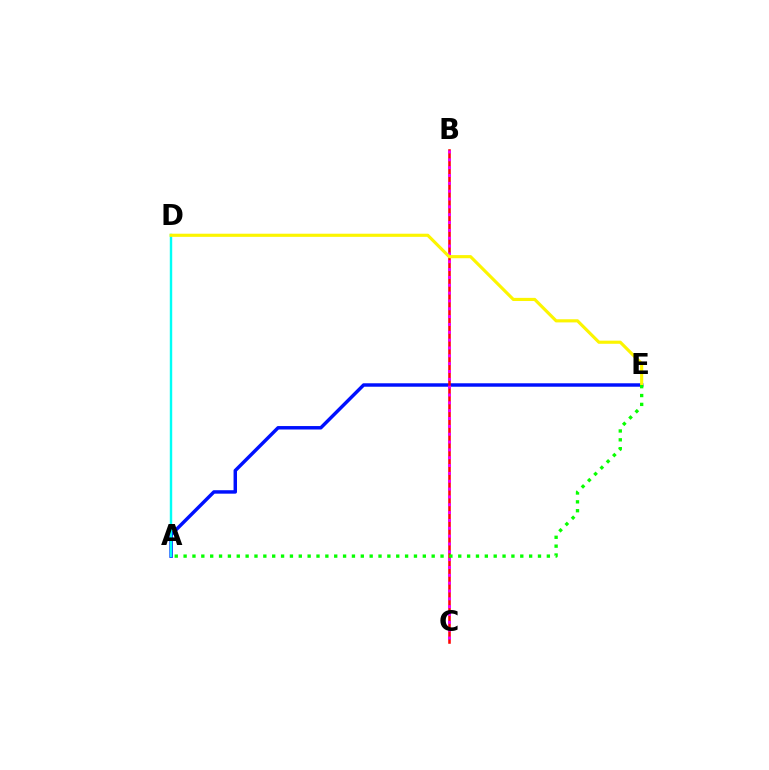{('A', 'E'): [{'color': '#0010ff', 'line_style': 'solid', 'thickness': 2.49}, {'color': '#08ff00', 'line_style': 'dotted', 'thickness': 2.41}], ('A', 'D'): [{'color': '#00fff6', 'line_style': 'solid', 'thickness': 1.74}], ('B', 'C'): [{'color': '#ff0000', 'line_style': 'solid', 'thickness': 1.84}, {'color': '#ee00ff', 'line_style': 'dotted', 'thickness': 2.13}], ('D', 'E'): [{'color': '#fcf500', 'line_style': 'solid', 'thickness': 2.26}]}